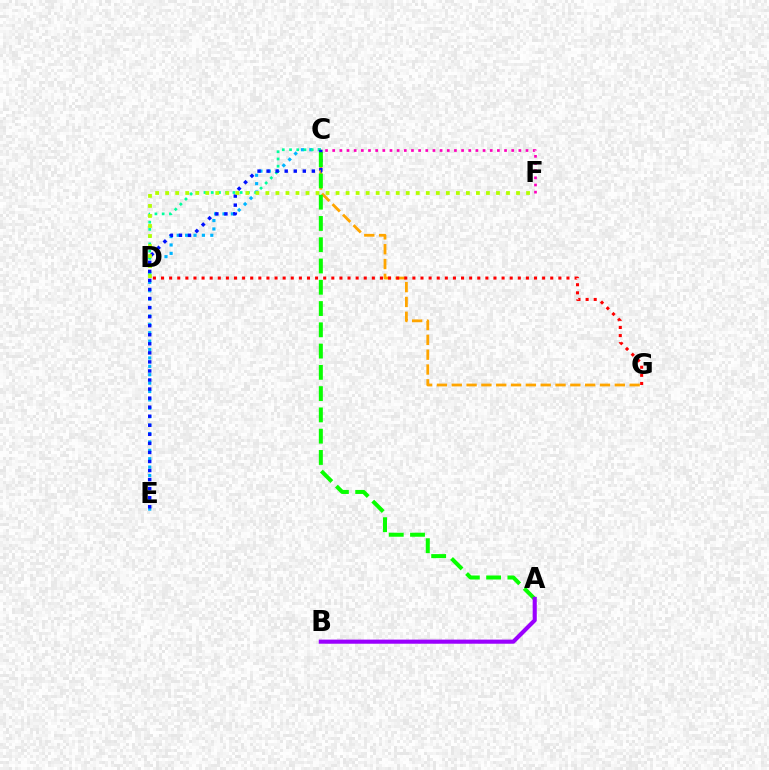{('C', 'G'): [{'color': '#ffa500', 'line_style': 'dashed', 'thickness': 2.01}], ('C', 'E'): [{'color': '#00b5ff', 'line_style': 'dotted', 'thickness': 2.28}, {'color': '#0010ff', 'line_style': 'dotted', 'thickness': 2.46}], ('C', 'D'): [{'color': '#00ff9d', 'line_style': 'dotted', 'thickness': 1.97}], ('C', 'F'): [{'color': '#ff00bd', 'line_style': 'dotted', 'thickness': 1.95}], ('D', 'F'): [{'color': '#b3ff00', 'line_style': 'dotted', 'thickness': 2.72}], ('A', 'C'): [{'color': '#08ff00', 'line_style': 'dashed', 'thickness': 2.89}], ('D', 'G'): [{'color': '#ff0000', 'line_style': 'dotted', 'thickness': 2.2}], ('A', 'B'): [{'color': '#9b00ff', 'line_style': 'solid', 'thickness': 2.96}]}